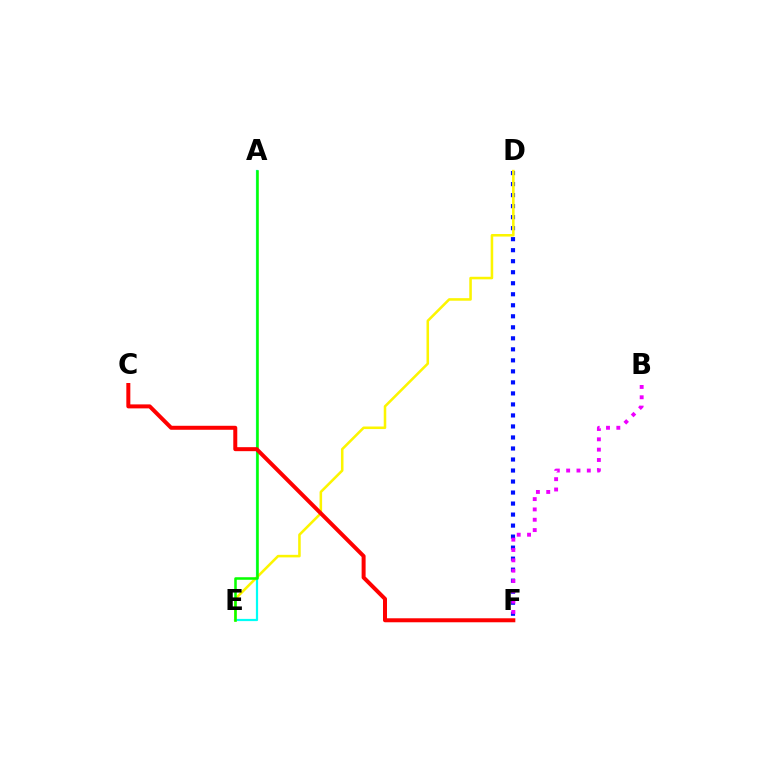{('D', 'F'): [{'color': '#0010ff', 'line_style': 'dotted', 'thickness': 2.99}], ('A', 'E'): [{'color': '#00fff6', 'line_style': 'solid', 'thickness': 1.6}, {'color': '#08ff00', 'line_style': 'solid', 'thickness': 1.83}], ('D', 'E'): [{'color': '#fcf500', 'line_style': 'solid', 'thickness': 1.84}], ('B', 'F'): [{'color': '#ee00ff', 'line_style': 'dotted', 'thickness': 2.81}], ('C', 'F'): [{'color': '#ff0000', 'line_style': 'solid', 'thickness': 2.87}]}